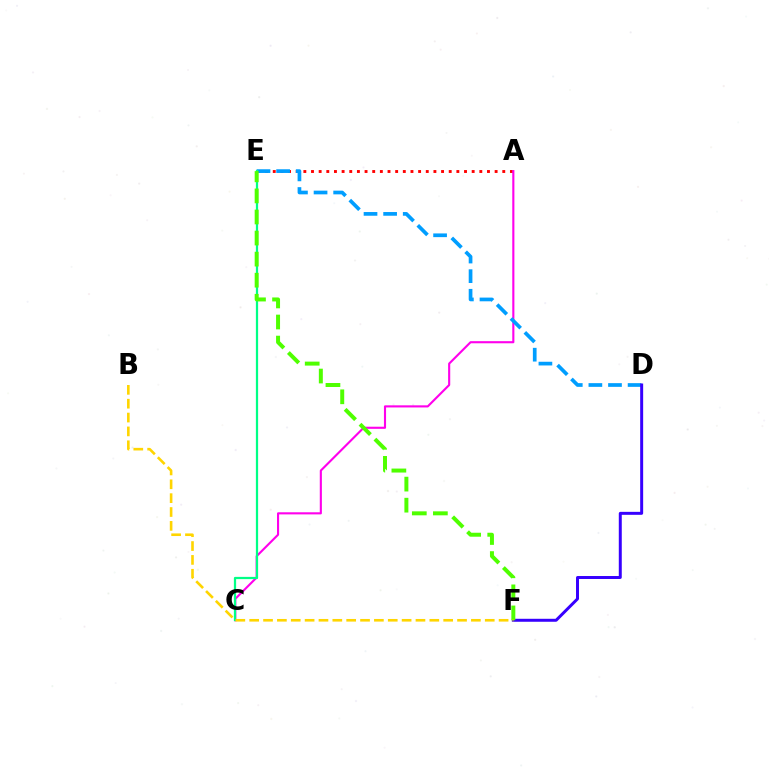{('A', 'E'): [{'color': '#ff0000', 'line_style': 'dotted', 'thickness': 2.08}], ('A', 'C'): [{'color': '#ff00ed', 'line_style': 'solid', 'thickness': 1.52}], ('D', 'E'): [{'color': '#009eff', 'line_style': 'dashed', 'thickness': 2.66}], ('C', 'E'): [{'color': '#00ff86', 'line_style': 'solid', 'thickness': 1.61}], ('D', 'F'): [{'color': '#3700ff', 'line_style': 'solid', 'thickness': 2.14}], ('E', 'F'): [{'color': '#4fff00', 'line_style': 'dashed', 'thickness': 2.86}], ('B', 'F'): [{'color': '#ffd500', 'line_style': 'dashed', 'thickness': 1.88}]}